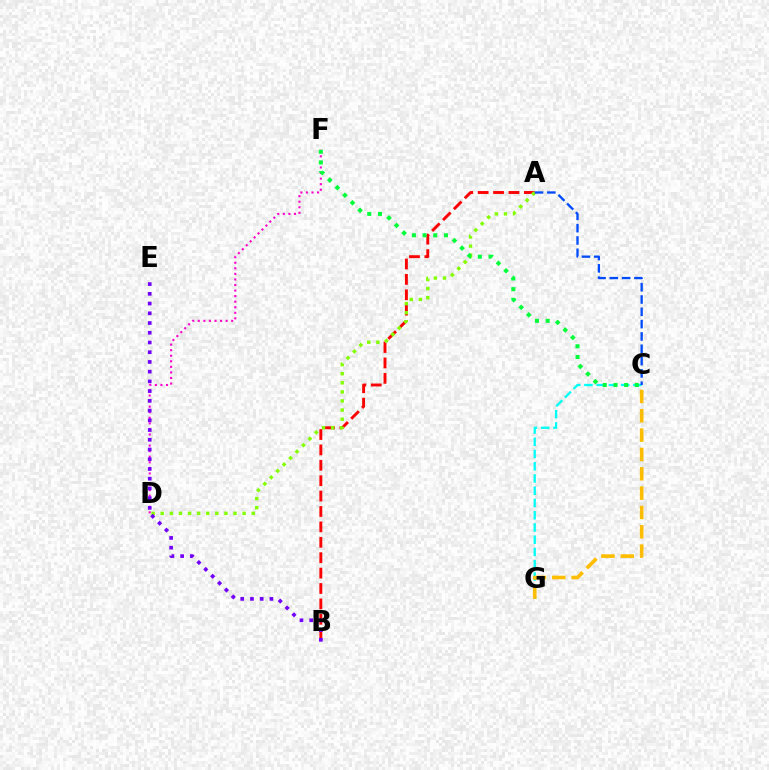{('D', 'F'): [{'color': '#ff00cf', 'line_style': 'dotted', 'thickness': 1.51}], ('A', 'B'): [{'color': '#ff0000', 'line_style': 'dashed', 'thickness': 2.09}], ('C', 'G'): [{'color': '#00fff6', 'line_style': 'dashed', 'thickness': 1.66}, {'color': '#ffbd00', 'line_style': 'dashed', 'thickness': 2.63}], ('A', 'D'): [{'color': '#84ff00', 'line_style': 'dotted', 'thickness': 2.47}], ('C', 'F'): [{'color': '#00ff39', 'line_style': 'dotted', 'thickness': 2.9}], ('B', 'E'): [{'color': '#7200ff', 'line_style': 'dotted', 'thickness': 2.64}], ('A', 'C'): [{'color': '#004bff', 'line_style': 'dashed', 'thickness': 1.67}]}